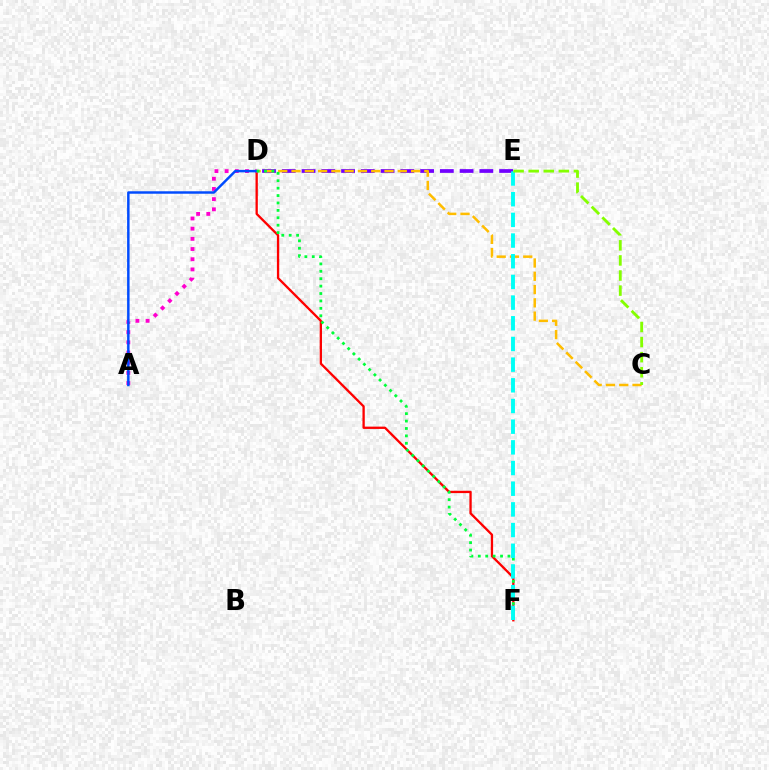{('D', 'F'): [{'color': '#ff0000', 'line_style': 'solid', 'thickness': 1.67}, {'color': '#00ff39', 'line_style': 'dotted', 'thickness': 2.01}], ('A', 'D'): [{'color': '#ff00cf', 'line_style': 'dotted', 'thickness': 2.77}, {'color': '#004bff', 'line_style': 'solid', 'thickness': 1.77}], ('D', 'E'): [{'color': '#7200ff', 'line_style': 'dashed', 'thickness': 2.68}], ('C', 'D'): [{'color': '#ffbd00', 'line_style': 'dashed', 'thickness': 1.8}], ('E', 'F'): [{'color': '#00fff6', 'line_style': 'dashed', 'thickness': 2.81}], ('C', 'E'): [{'color': '#84ff00', 'line_style': 'dashed', 'thickness': 2.05}]}